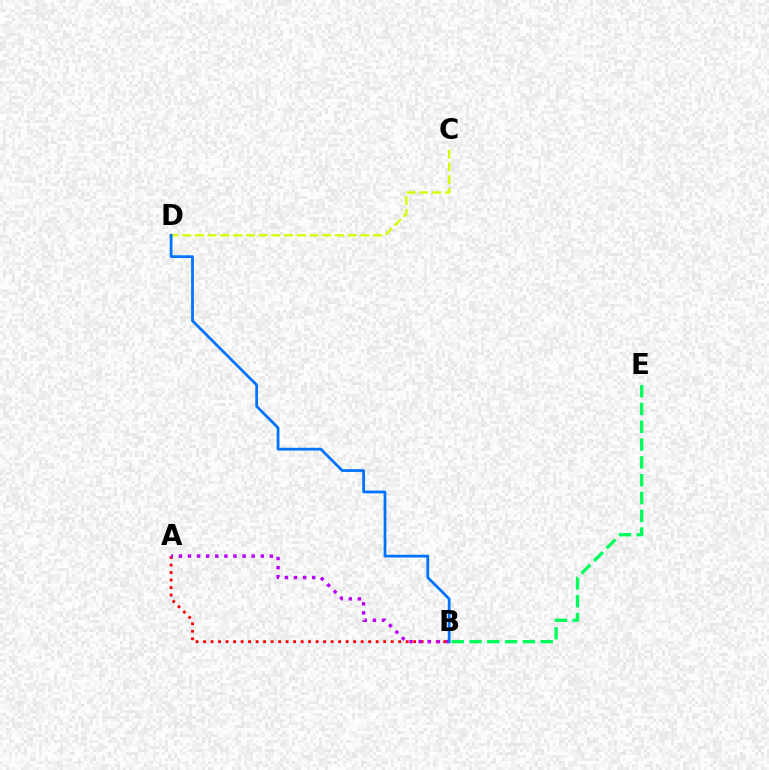{('B', 'E'): [{'color': '#00ff5c', 'line_style': 'dashed', 'thickness': 2.42}], ('A', 'B'): [{'color': '#ff0000', 'line_style': 'dotted', 'thickness': 2.04}, {'color': '#b900ff', 'line_style': 'dotted', 'thickness': 2.47}], ('C', 'D'): [{'color': '#d1ff00', 'line_style': 'dashed', 'thickness': 1.73}], ('B', 'D'): [{'color': '#0074ff', 'line_style': 'solid', 'thickness': 2.0}]}